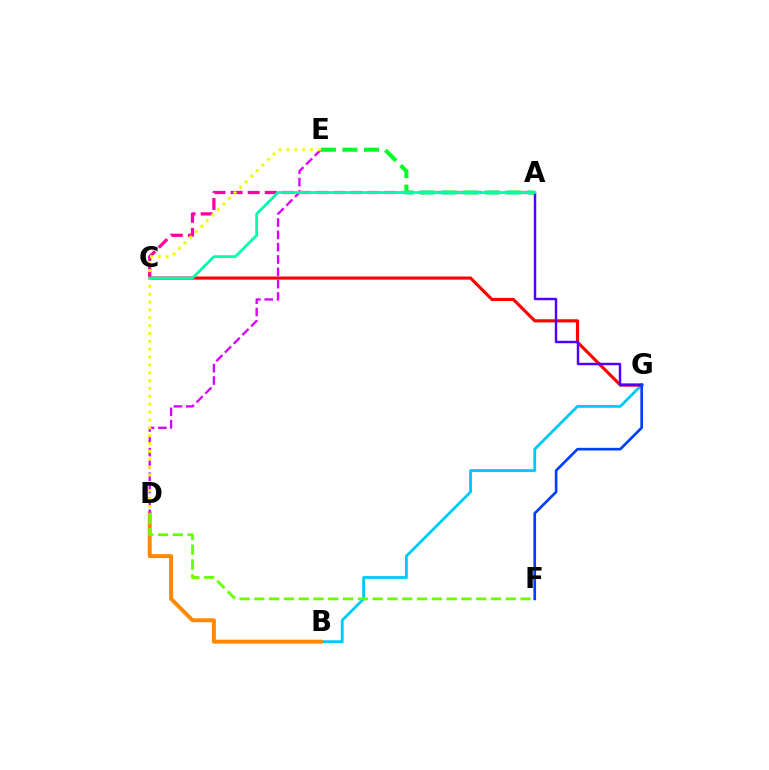{('B', 'G'): [{'color': '#00c7ff', 'line_style': 'solid', 'thickness': 2.02}], ('A', 'C'): [{'color': '#ff00a0', 'line_style': 'dashed', 'thickness': 2.32}, {'color': '#00ffaf', 'line_style': 'solid', 'thickness': 2.02}], ('B', 'D'): [{'color': '#ff8800', 'line_style': 'solid', 'thickness': 2.84}], ('C', 'G'): [{'color': '#ff0000', 'line_style': 'solid', 'thickness': 2.25}], ('A', 'E'): [{'color': '#00ff27', 'line_style': 'dashed', 'thickness': 2.93}], ('D', 'F'): [{'color': '#66ff00', 'line_style': 'dashed', 'thickness': 2.01}], ('D', 'E'): [{'color': '#d600ff', 'line_style': 'dashed', 'thickness': 1.67}, {'color': '#eeff00', 'line_style': 'dotted', 'thickness': 2.14}], ('A', 'G'): [{'color': '#4f00ff', 'line_style': 'solid', 'thickness': 1.76}], ('F', 'G'): [{'color': '#003fff', 'line_style': 'solid', 'thickness': 1.92}]}